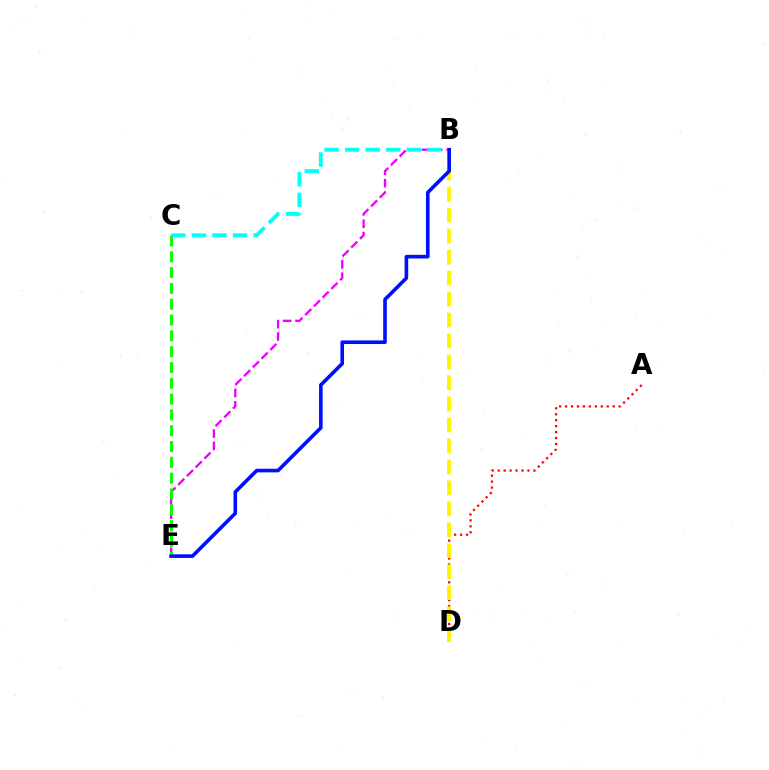{('A', 'D'): [{'color': '#ff0000', 'line_style': 'dotted', 'thickness': 1.62}], ('B', 'E'): [{'color': '#ee00ff', 'line_style': 'dashed', 'thickness': 1.68}, {'color': '#0010ff', 'line_style': 'solid', 'thickness': 2.61}], ('C', 'E'): [{'color': '#08ff00', 'line_style': 'dashed', 'thickness': 2.15}], ('B', 'D'): [{'color': '#fcf500', 'line_style': 'dashed', 'thickness': 2.85}], ('B', 'C'): [{'color': '#00fff6', 'line_style': 'dashed', 'thickness': 2.79}]}